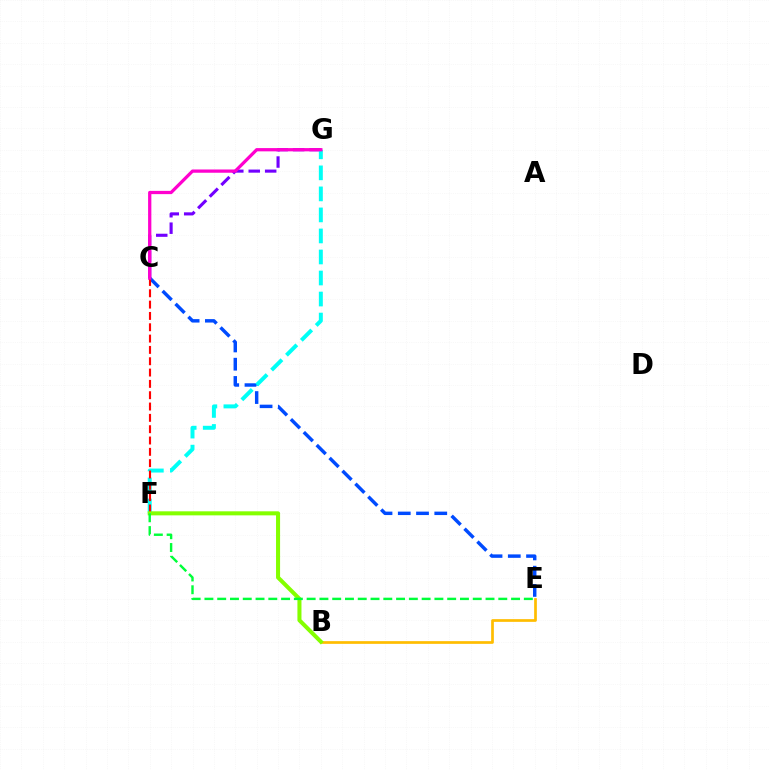{('C', 'E'): [{'color': '#004bff', 'line_style': 'dashed', 'thickness': 2.48}], ('C', 'G'): [{'color': '#7200ff', 'line_style': 'dashed', 'thickness': 2.23}, {'color': '#ff00cf', 'line_style': 'solid', 'thickness': 2.34}], ('B', 'E'): [{'color': '#ffbd00', 'line_style': 'solid', 'thickness': 1.94}], ('F', 'G'): [{'color': '#00fff6', 'line_style': 'dashed', 'thickness': 2.86}], ('C', 'F'): [{'color': '#ff0000', 'line_style': 'dashed', 'thickness': 1.54}], ('B', 'F'): [{'color': '#84ff00', 'line_style': 'solid', 'thickness': 2.91}], ('E', 'F'): [{'color': '#00ff39', 'line_style': 'dashed', 'thickness': 1.74}]}